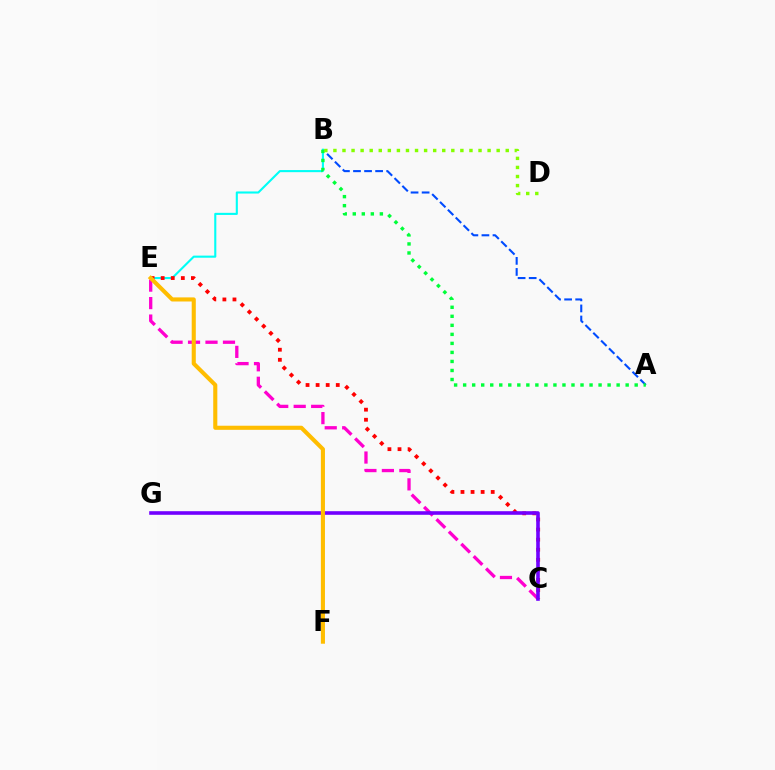{('C', 'E'): [{'color': '#ff00cf', 'line_style': 'dashed', 'thickness': 2.37}, {'color': '#ff0000', 'line_style': 'dotted', 'thickness': 2.74}], ('A', 'B'): [{'color': '#004bff', 'line_style': 'dashed', 'thickness': 1.5}, {'color': '#00ff39', 'line_style': 'dotted', 'thickness': 2.45}], ('B', 'E'): [{'color': '#00fff6', 'line_style': 'solid', 'thickness': 1.51}], ('C', 'G'): [{'color': '#7200ff', 'line_style': 'solid', 'thickness': 2.59}], ('B', 'D'): [{'color': '#84ff00', 'line_style': 'dotted', 'thickness': 2.46}], ('E', 'F'): [{'color': '#ffbd00', 'line_style': 'solid', 'thickness': 2.95}]}